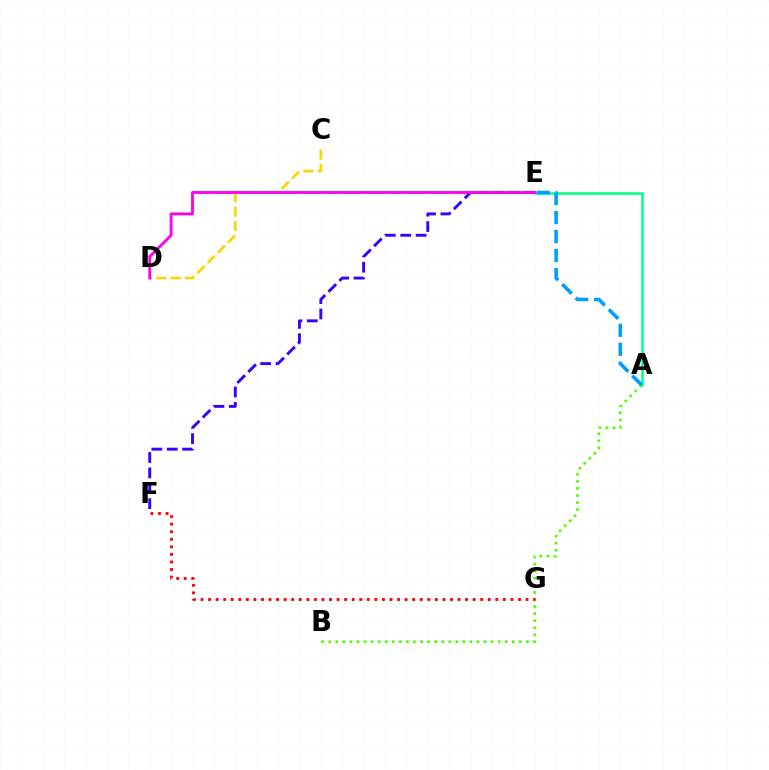{('A', 'B'): [{'color': '#4fff00', 'line_style': 'dotted', 'thickness': 1.92}], ('A', 'E'): [{'color': '#00ff86', 'line_style': 'solid', 'thickness': 1.81}, {'color': '#009eff', 'line_style': 'dashed', 'thickness': 2.58}], ('E', 'F'): [{'color': '#3700ff', 'line_style': 'dashed', 'thickness': 2.09}], ('C', 'D'): [{'color': '#ffd500', 'line_style': 'dashed', 'thickness': 1.96}], ('D', 'E'): [{'color': '#ff00ed', 'line_style': 'solid', 'thickness': 2.05}], ('F', 'G'): [{'color': '#ff0000', 'line_style': 'dotted', 'thickness': 2.05}]}